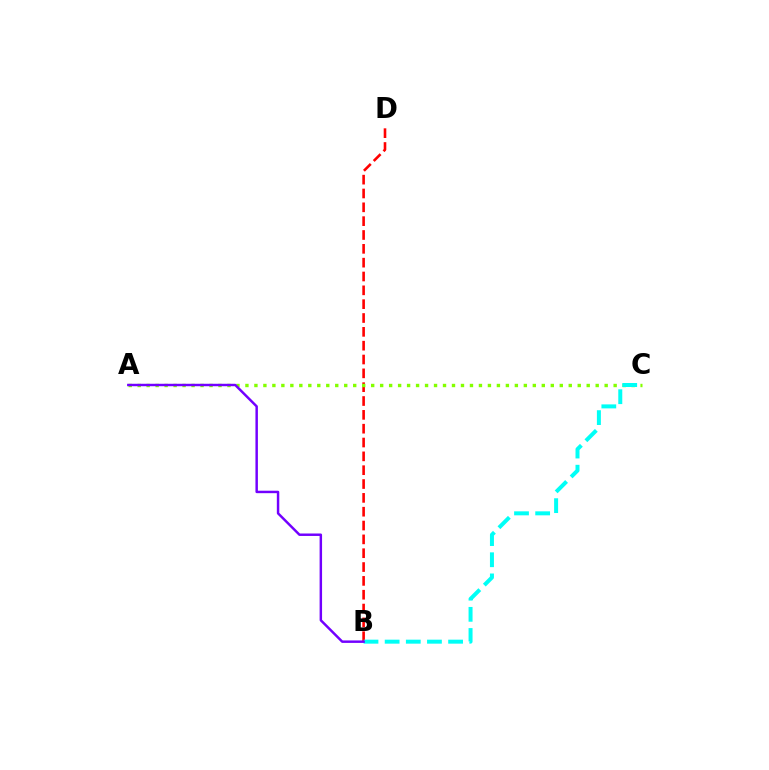{('B', 'D'): [{'color': '#ff0000', 'line_style': 'dashed', 'thickness': 1.88}], ('A', 'C'): [{'color': '#84ff00', 'line_style': 'dotted', 'thickness': 2.44}], ('B', 'C'): [{'color': '#00fff6', 'line_style': 'dashed', 'thickness': 2.87}], ('A', 'B'): [{'color': '#7200ff', 'line_style': 'solid', 'thickness': 1.77}]}